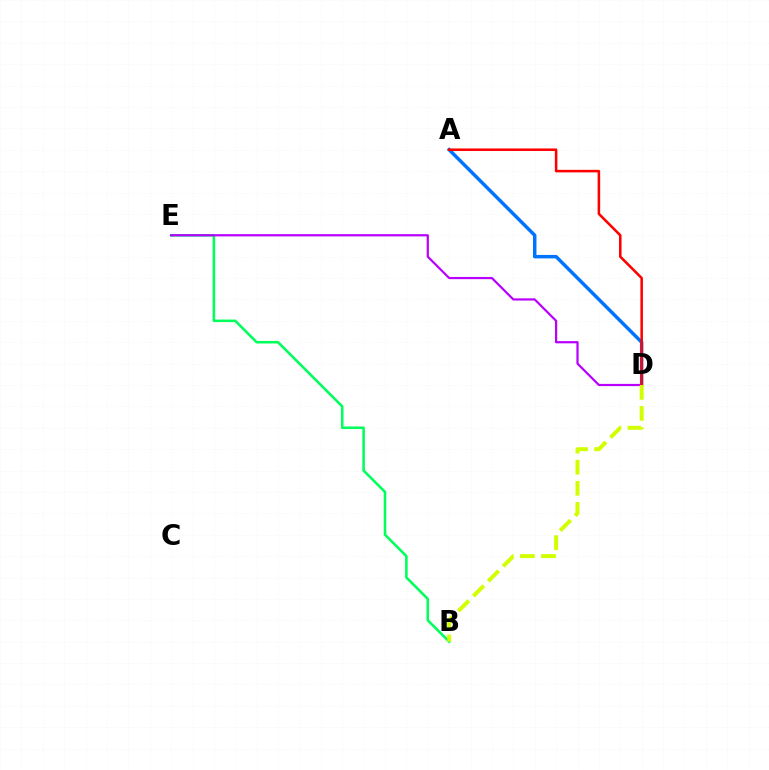{('A', 'D'): [{'color': '#0074ff', 'line_style': 'solid', 'thickness': 2.49}, {'color': '#ff0000', 'line_style': 'solid', 'thickness': 1.83}], ('B', 'E'): [{'color': '#00ff5c', 'line_style': 'solid', 'thickness': 1.85}], ('D', 'E'): [{'color': '#b900ff', 'line_style': 'solid', 'thickness': 1.6}], ('B', 'D'): [{'color': '#d1ff00', 'line_style': 'dashed', 'thickness': 2.86}]}